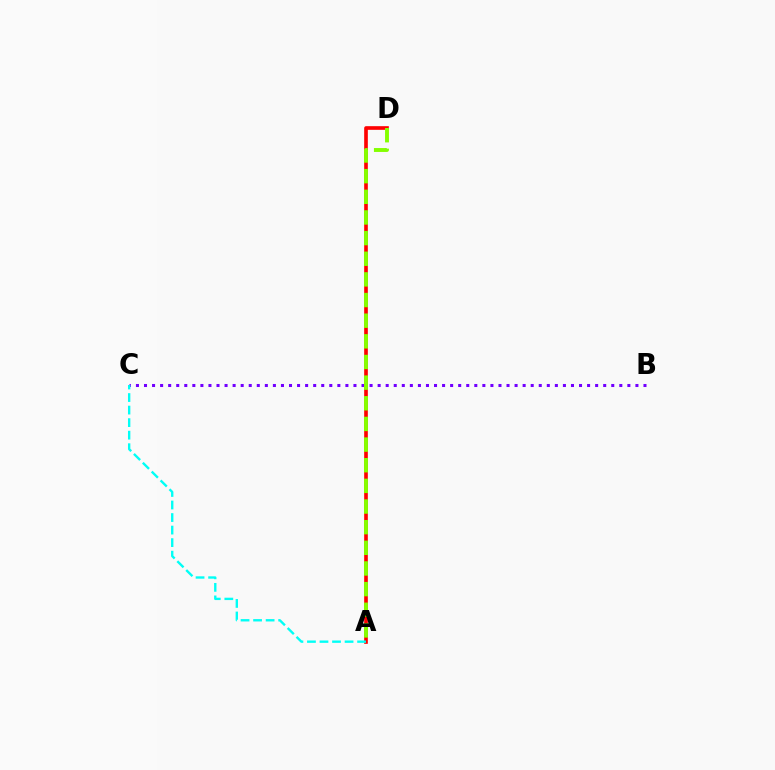{('B', 'C'): [{'color': '#7200ff', 'line_style': 'dotted', 'thickness': 2.19}], ('A', 'D'): [{'color': '#ff0000', 'line_style': 'solid', 'thickness': 2.63}, {'color': '#84ff00', 'line_style': 'dashed', 'thickness': 2.81}], ('A', 'C'): [{'color': '#00fff6', 'line_style': 'dashed', 'thickness': 1.7}]}